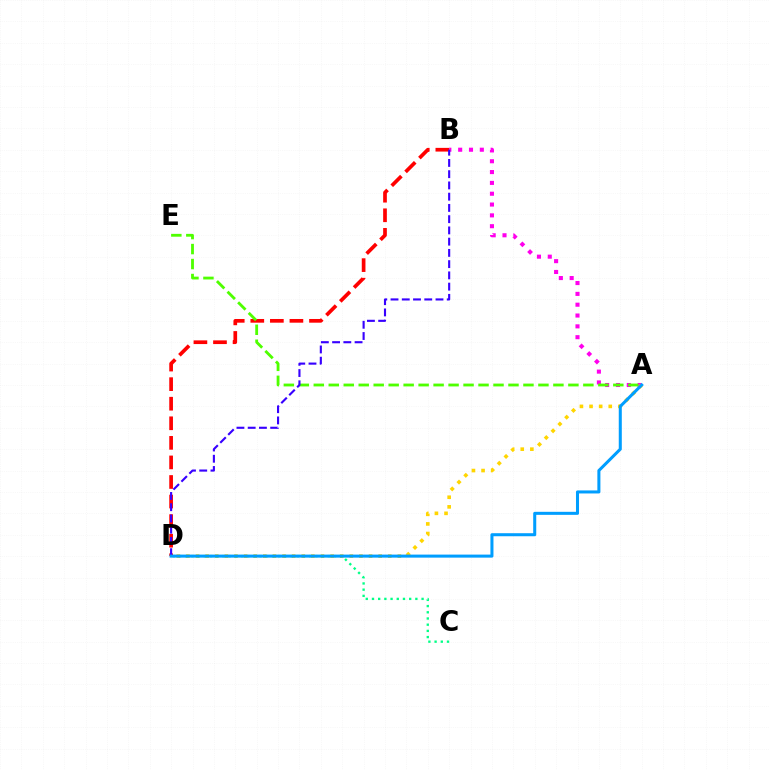{('A', 'B'): [{'color': '#ff00ed', 'line_style': 'dotted', 'thickness': 2.94}], ('A', 'D'): [{'color': '#ffd500', 'line_style': 'dotted', 'thickness': 2.61}, {'color': '#009eff', 'line_style': 'solid', 'thickness': 2.19}], ('B', 'D'): [{'color': '#ff0000', 'line_style': 'dashed', 'thickness': 2.66}, {'color': '#3700ff', 'line_style': 'dashed', 'thickness': 1.53}], ('A', 'E'): [{'color': '#4fff00', 'line_style': 'dashed', 'thickness': 2.03}], ('C', 'D'): [{'color': '#00ff86', 'line_style': 'dotted', 'thickness': 1.68}]}